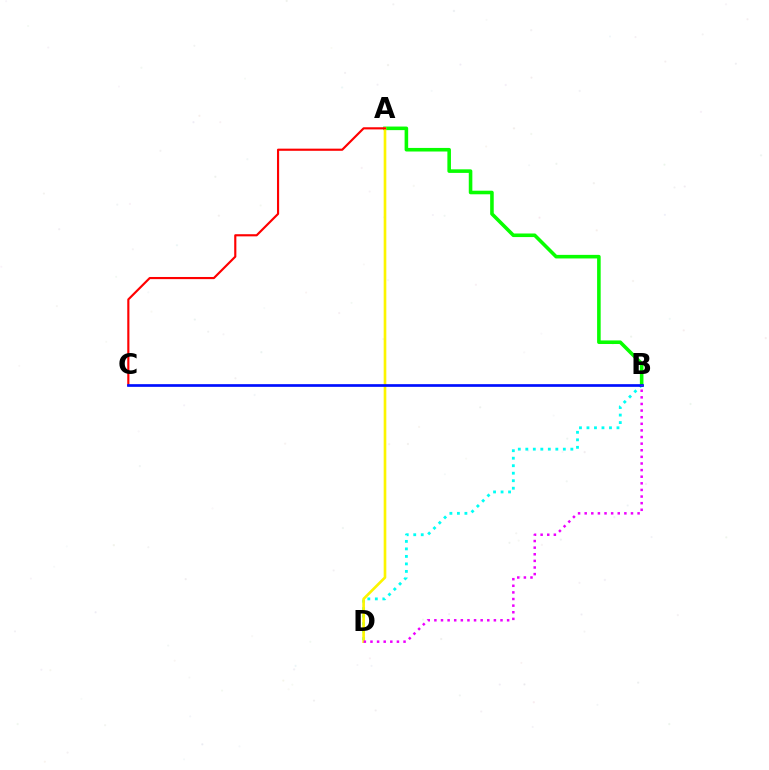{('B', 'D'): [{'color': '#00fff6', 'line_style': 'dotted', 'thickness': 2.04}, {'color': '#ee00ff', 'line_style': 'dotted', 'thickness': 1.8}], ('A', 'B'): [{'color': '#08ff00', 'line_style': 'solid', 'thickness': 2.57}], ('A', 'D'): [{'color': '#fcf500', 'line_style': 'solid', 'thickness': 1.91}], ('A', 'C'): [{'color': '#ff0000', 'line_style': 'solid', 'thickness': 1.55}], ('B', 'C'): [{'color': '#0010ff', 'line_style': 'solid', 'thickness': 1.94}]}